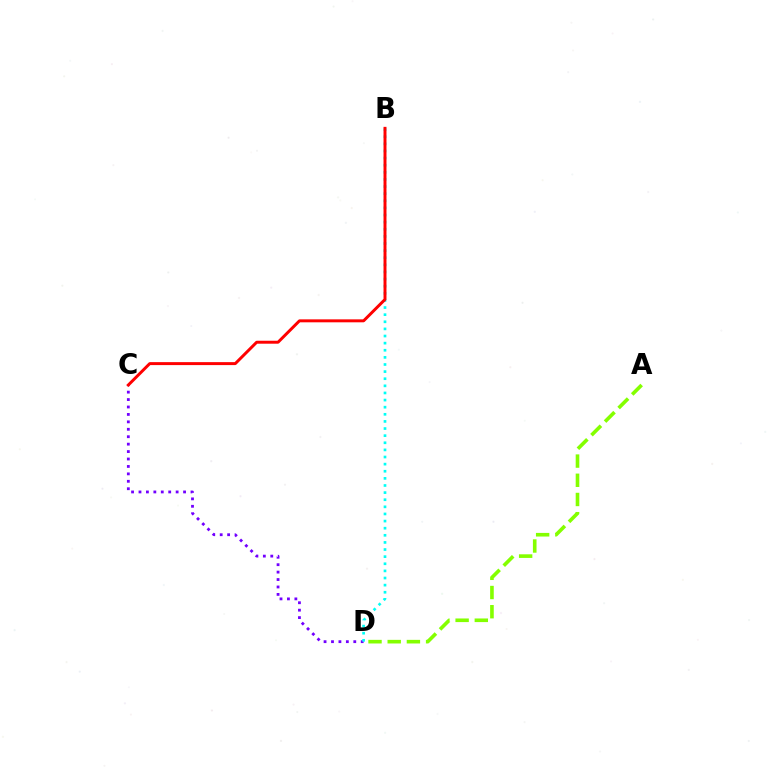{('A', 'D'): [{'color': '#84ff00', 'line_style': 'dashed', 'thickness': 2.61}], ('C', 'D'): [{'color': '#7200ff', 'line_style': 'dotted', 'thickness': 2.02}], ('B', 'D'): [{'color': '#00fff6', 'line_style': 'dotted', 'thickness': 1.93}], ('B', 'C'): [{'color': '#ff0000', 'line_style': 'solid', 'thickness': 2.13}]}